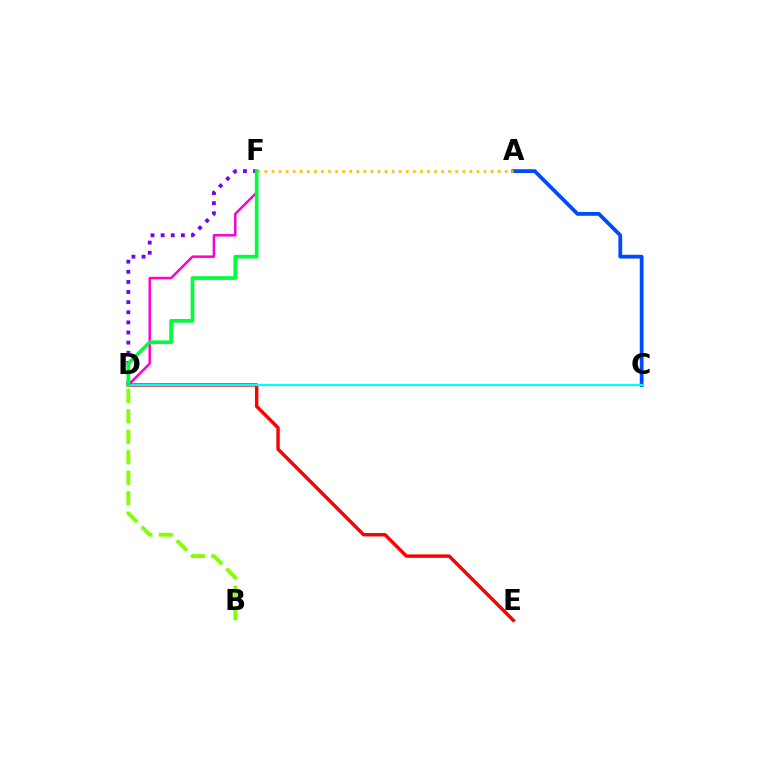{('B', 'D'): [{'color': '#84ff00', 'line_style': 'dashed', 'thickness': 2.78}], ('A', 'C'): [{'color': '#004bff', 'line_style': 'solid', 'thickness': 2.73}], ('A', 'F'): [{'color': '#ffbd00', 'line_style': 'dotted', 'thickness': 1.92}], ('D', 'E'): [{'color': '#ff0000', 'line_style': 'solid', 'thickness': 2.47}], ('D', 'F'): [{'color': '#ff00cf', 'line_style': 'solid', 'thickness': 1.79}, {'color': '#7200ff', 'line_style': 'dotted', 'thickness': 2.75}, {'color': '#00ff39', 'line_style': 'solid', 'thickness': 2.66}], ('C', 'D'): [{'color': '#00fff6', 'line_style': 'solid', 'thickness': 1.63}]}